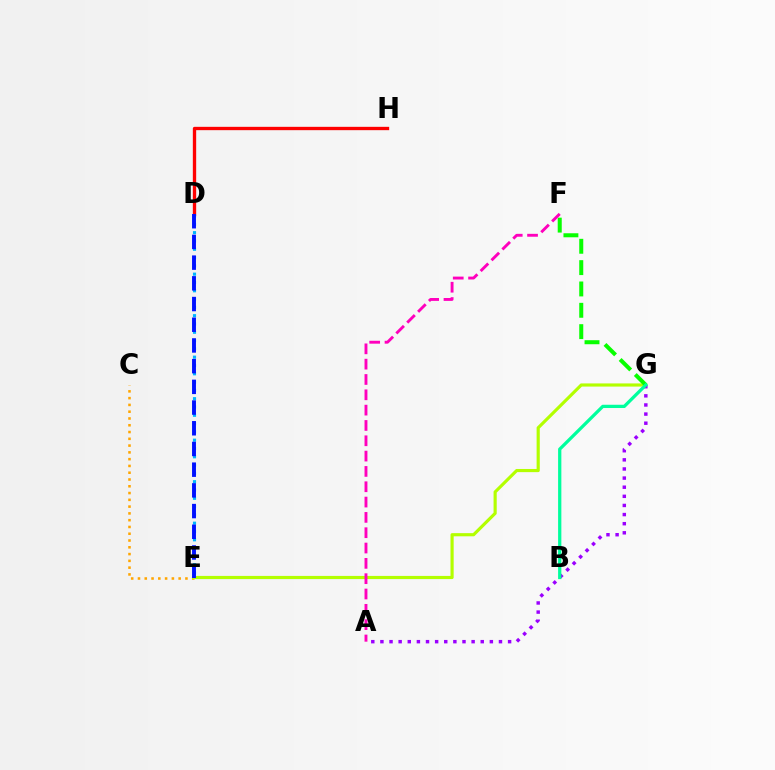{('C', 'E'): [{'color': '#ffa500', 'line_style': 'dotted', 'thickness': 1.84}], ('E', 'G'): [{'color': '#b3ff00', 'line_style': 'solid', 'thickness': 2.27}], ('D', 'H'): [{'color': '#ff0000', 'line_style': 'solid', 'thickness': 2.4}], ('F', 'G'): [{'color': '#08ff00', 'line_style': 'dashed', 'thickness': 2.9}], ('D', 'E'): [{'color': '#00b5ff', 'line_style': 'dotted', 'thickness': 2.26}, {'color': '#0010ff', 'line_style': 'dashed', 'thickness': 2.81}], ('A', 'F'): [{'color': '#ff00bd', 'line_style': 'dashed', 'thickness': 2.08}], ('A', 'G'): [{'color': '#9b00ff', 'line_style': 'dotted', 'thickness': 2.48}], ('B', 'G'): [{'color': '#00ff9d', 'line_style': 'solid', 'thickness': 2.35}]}